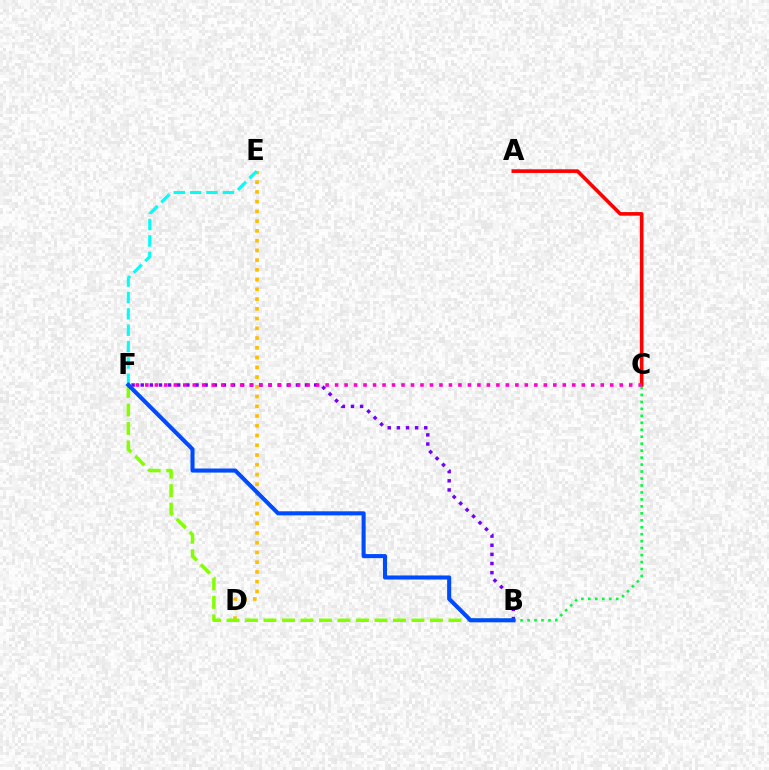{('D', 'E'): [{'color': '#ffbd00', 'line_style': 'dotted', 'thickness': 2.65}], ('A', 'C'): [{'color': '#ff0000', 'line_style': 'solid', 'thickness': 2.61}], ('B', 'F'): [{'color': '#84ff00', 'line_style': 'dashed', 'thickness': 2.51}, {'color': '#7200ff', 'line_style': 'dotted', 'thickness': 2.48}, {'color': '#004bff', 'line_style': 'solid', 'thickness': 2.94}], ('E', 'F'): [{'color': '#00fff6', 'line_style': 'dashed', 'thickness': 2.22}], ('C', 'F'): [{'color': '#ff00cf', 'line_style': 'dotted', 'thickness': 2.58}], ('B', 'C'): [{'color': '#00ff39', 'line_style': 'dotted', 'thickness': 1.89}]}